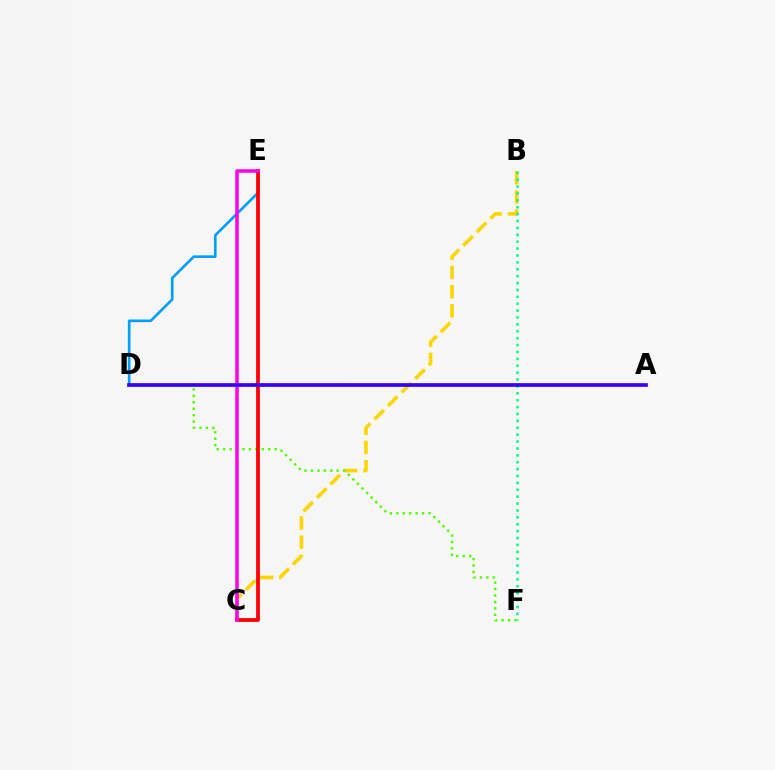{('D', 'E'): [{'color': '#009eff', 'line_style': 'solid', 'thickness': 1.91}], ('B', 'C'): [{'color': '#ffd500', 'line_style': 'dashed', 'thickness': 2.6}], ('D', 'F'): [{'color': '#4fff00', 'line_style': 'dotted', 'thickness': 1.75}], ('B', 'F'): [{'color': '#00ff86', 'line_style': 'dotted', 'thickness': 1.87}], ('C', 'E'): [{'color': '#ff0000', 'line_style': 'solid', 'thickness': 2.72}, {'color': '#ff00ed', 'line_style': 'solid', 'thickness': 2.53}], ('A', 'D'): [{'color': '#3700ff', 'line_style': 'solid', 'thickness': 2.67}]}